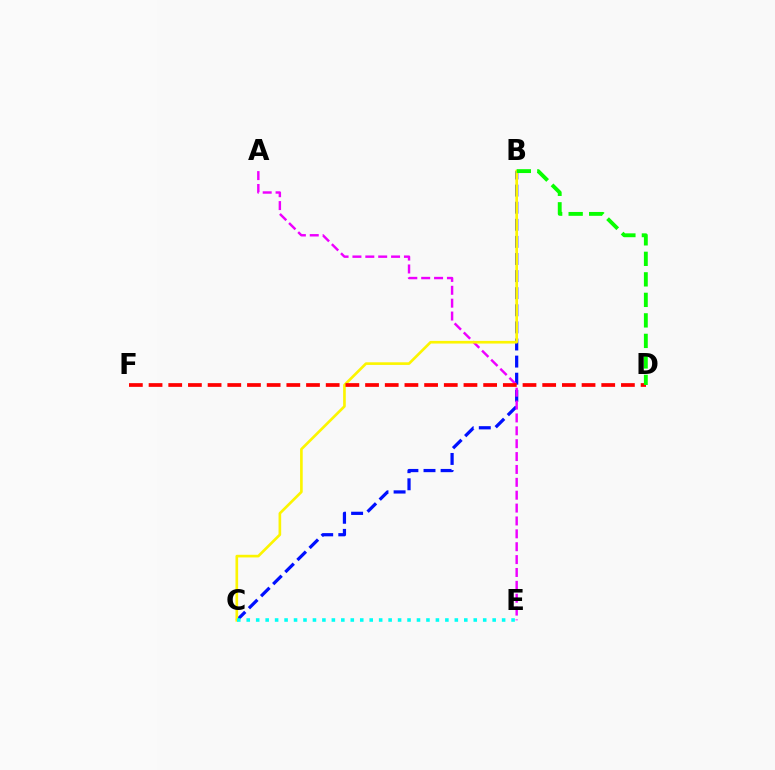{('B', 'C'): [{'color': '#0010ff', 'line_style': 'dashed', 'thickness': 2.32}, {'color': '#fcf500', 'line_style': 'solid', 'thickness': 1.91}], ('A', 'E'): [{'color': '#ee00ff', 'line_style': 'dashed', 'thickness': 1.75}], ('D', 'F'): [{'color': '#ff0000', 'line_style': 'dashed', 'thickness': 2.67}], ('B', 'D'): [{'color': '#08ff00', 'line_style': 'dashed', 'thickness': 2.79}], ('C', 'E'): [{'color': '#00fff6', 'line_style': 'dotted', 'thickness': 2.57}]}